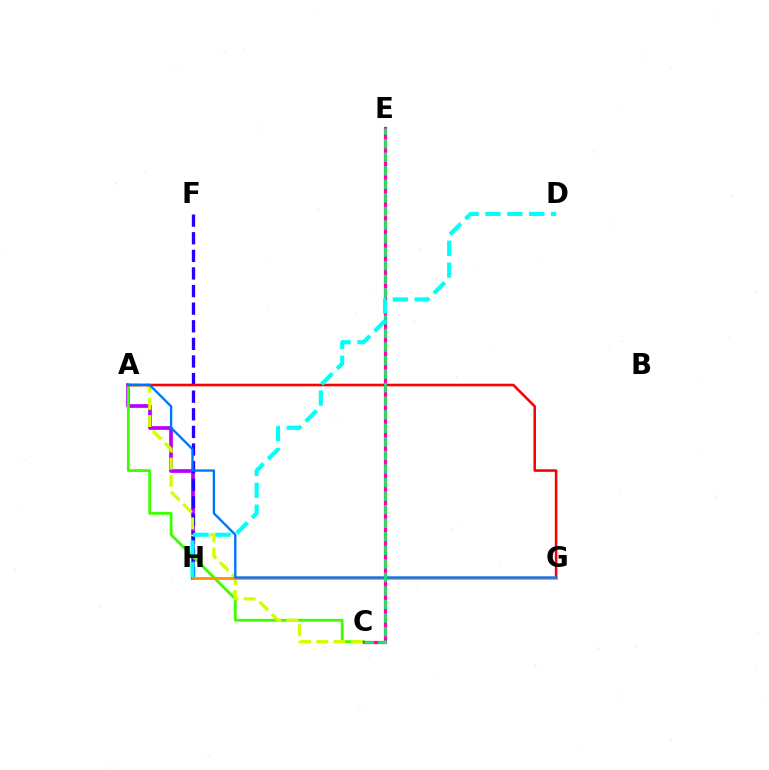{('A', 'H'): [{'color': '#b900ff', 'line_style': 'solid', 'thickness': 2.68}], ('F', 'H'): [{'color': '#2500ff', 'line_style': 'dashed', 'thickness': 2.39}], ('A', 'C'): [{'color': '#3dff00', 'line_style': 'solid', 'thickness': 2.03}, {'color': '#d1ff00', 'line_style': 'dashed', 'thickness': 2.33}], ('A', 'G'): [{'color': '#ff0000', 'line_style': 'solid', 'thickness': 1.86}, {'color': '#0074ff', 'line_style': 'solid', 'thickness': 1.69}], ('C', 'E'): [{'color': '#ff00ac', 'line_style': 'solid', 'thickness': 2.33}, {'color': '#00ff5c', 'line_style': 'dashed', 'thickness': 1.84}], ('G', 'H'): [{'color': '#ff9400', 'line_style': 'solid', 'thickness': 2.04}], ('D', 'H'): [{'color': '#00fff6', 'line_style': 'dashed', 'thickness': 2.97}]}